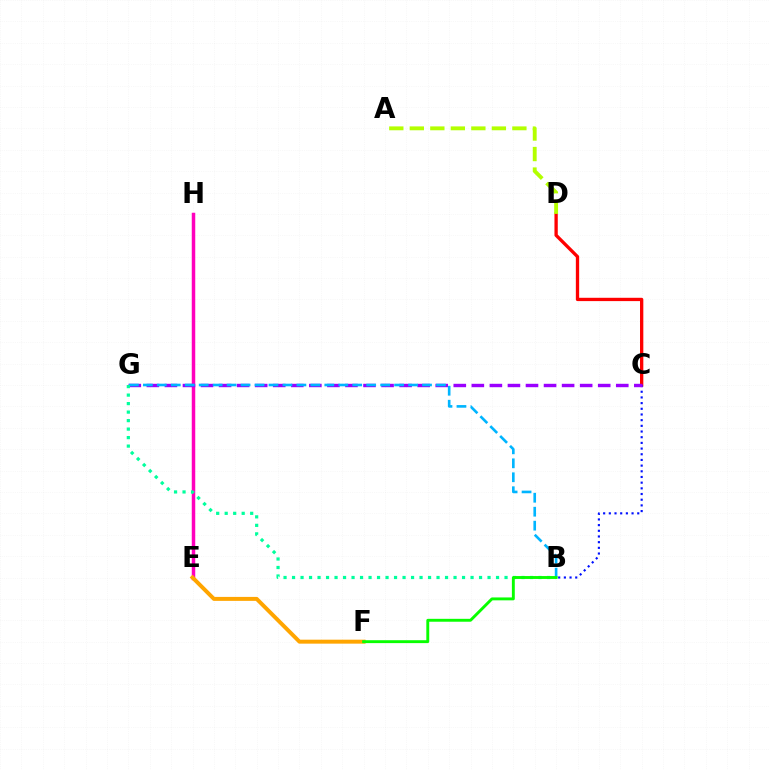{('C', 'D'): [{'color': '#ff0000', 'line_style': 'solid', 'thickness': 2.39}], ('B', 'C'): [{'color': '#0010ff', 'line_style': 'dotted', 'thickness': 1.54}], ('E', 'H'): [{'color': '#ff00bd', 'line_style': 'solid', 'thickness': 2.51}], ('C', 'G'): [{'color': '#9b00ff', 'line_style': 'dashed', 'thickness': 2.45}], ('B', 'G'): [{'color': '#00b5ff', 'line_style': 'dashed', 'thickness': 1.9}, {'color': '#00ff9d', 'line_style': 'dotted', 'thickness': 2.31}], ('E', 'F'): [{'color': '#ffa500', 'line_style': 'solid', 'thickness': 2.85}], ('B', 'F'): [{'color': '#08ff00', 'line_style': 'solid', 'thickness': 2.09}], ('A', 'D'): [{'color': '#b3ff00', 'line_style': 'dashed', 'thickness': 2.79}]}